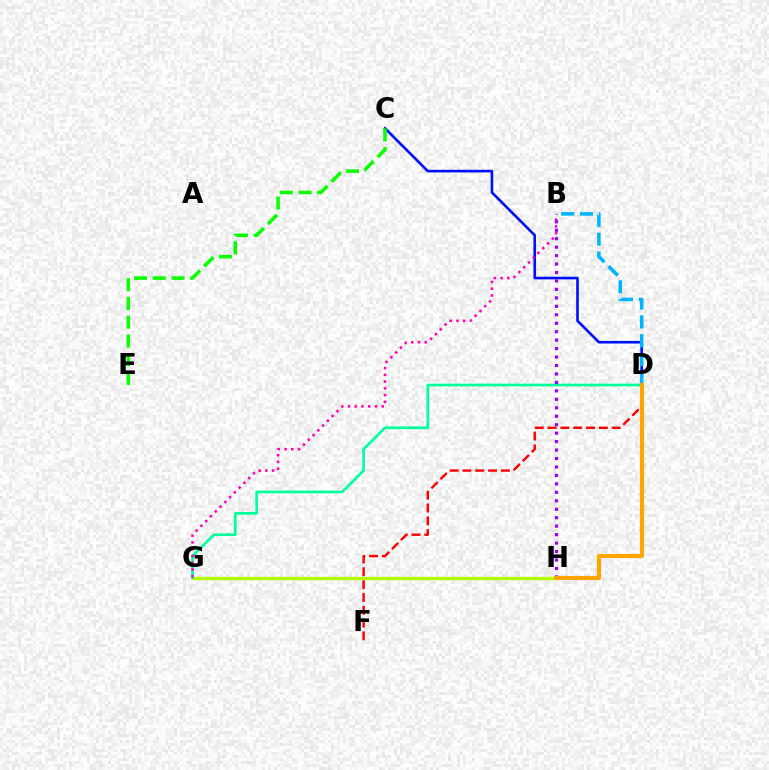{('D', 'F'): [{'color': '#ff0000', 'line_style': 'dashed', 'thickness': 1.74}], ('G', 'H'): [{'color': '#b3ff00', 'line_style': 'solid', 'thickness': 2.42}], ('D', 'G'): [{'color': '#00ff9d', 'line_style': 'solid', 'thickness': 1.93}], ('C', 'D'): [{'color': '#0010ff', 'line_style': 'solid', 'thickness': 1.89}], ('B', 'G'): [{'color': '#ff00bd', 'line_style': 'dotted', 'thickness': 1.84}], ('C', 'E'): [{'color': '#08ff00', 'line_style': 'dashed', 'thickness': 2.55}], ('B', 'D'): [{'color': '#00b5ff', 'line_style': 'dashed', 'thickness': 2.56}], ('B', 'H'): [{'color': '#9b00ff', 'line_style': 'dotted', 'thickness': 2.3}], ('D', 'H'): [{'color': '#ffa500', 'line_style': 'solid', 'thickness': 2.96}]}